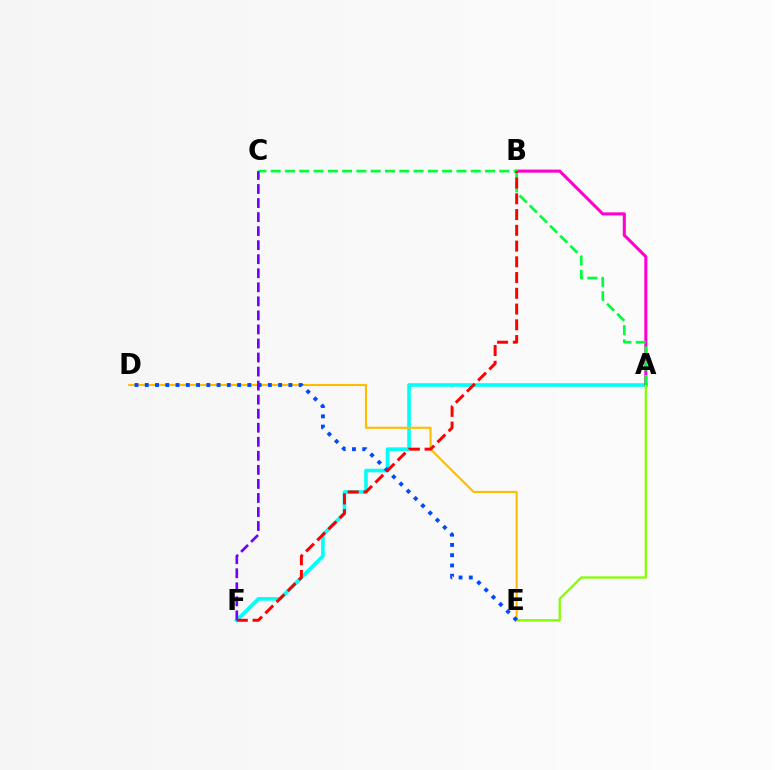{('A', 'F'): [{'color': '#00fff6', 'line_style': 'solid', 'thickness': 2.6}], ('A', 'B'): [{'color': '#ff00cf', 'line_style': 'solid', 'thickness': 2.21}], ('A', 'E'): [{'color': '#84ff00', 'line_style': 'solid', 'thickness': 1.65}], ('D', 'E'): [{'color': '#ffbd00', 'line_style': 'solid', 'thickness': 1.53}, {'color': '#004bff', 'line_style': 'dotted', 'thickness': 2.79}], ('A', 'C'): [{'color': '#00ff39', 'line_style': 'dashed', 'thickness': 1.94}], ('C', 'F'): [{'color': '#7200ff', 'line_style': 'dashed', 'thickness': 1.91}], ('B', 'F'): [{'color': '#ff0000', 'line_style': 'dashed', 'thickness': 2.14}]}